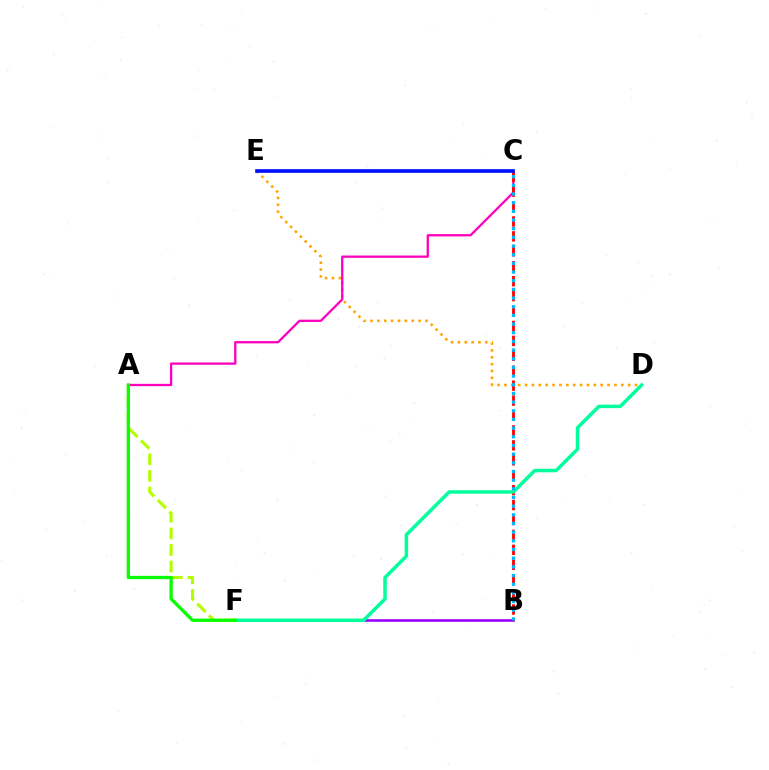{('D', 'E'): [{'color': '#ffa500', 'line_style': 'dotted', 'thickness': 1.87}], ('B', 'F'): [{'color': '#9b00ff', 'line_style': 'solid', 'thickness': 1.88}], ('A', 'F'): [{'color': '#b3ff00', 'line_style': 'dashed', 'thickness': 2.25}, {'color': '#08ff00', 'line_style': 'solid', 'thickness': 2.37}], ('A', 'C'): [{'color': '#ff00bd', 'line_style': 'solid', 'thickness': 1.65}], ('B', 'C'): [{'color': '#ff0000', 'line_style': 'dashed', 'thickness': 2.03}, {'color': '#00b5ff', 'line_style': 'dotted', 'thickness': 2.36}], ('D', 'F'): [{'color': '#00ff9d', 'line_style': 'solid', 'thickness': 2.51}], ('C', 'E'): [{'color': '#0010ff', 'line_style': 'solid', 'thickness': 2.64}]}